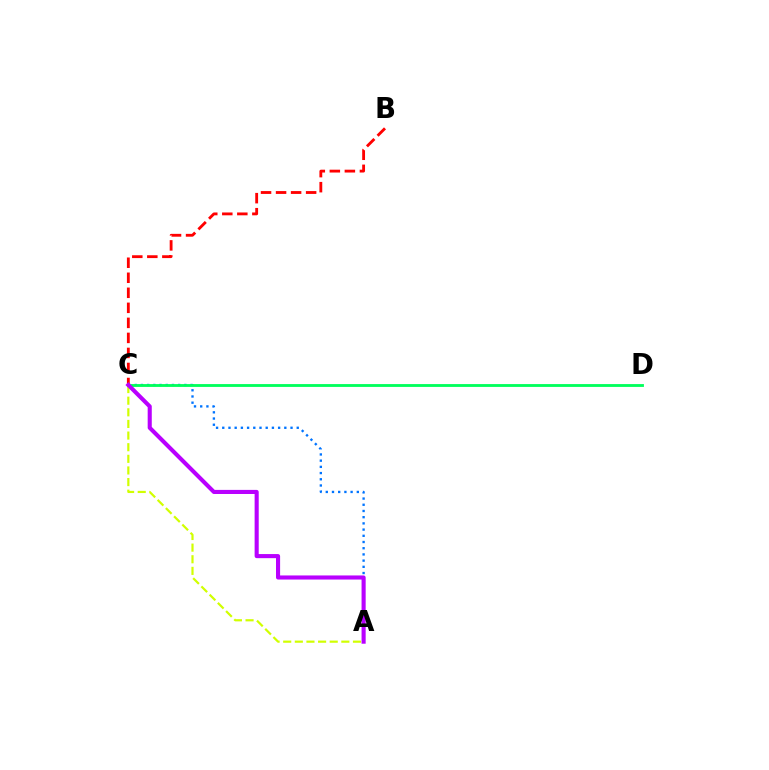{('A', 'C'): [{'color': '#0074ff', 'line_style': 'dotted', 'thickness': 1.69}, {'color': '#d1ff00', 'line_style': 'dashed', 'thickness': 1.58}, {'color': '#b900ff', 'line_style': 'solid', 'thickness': 2.95}], ('B', 'C'): [{'color': '#ff0000', 'line_style': 'dashed', 'thickness': 2.04}], ('C', 'D'): [{'color': '#00ff5c', 'line_style': 'solid', 'thickness': 2.04}]}